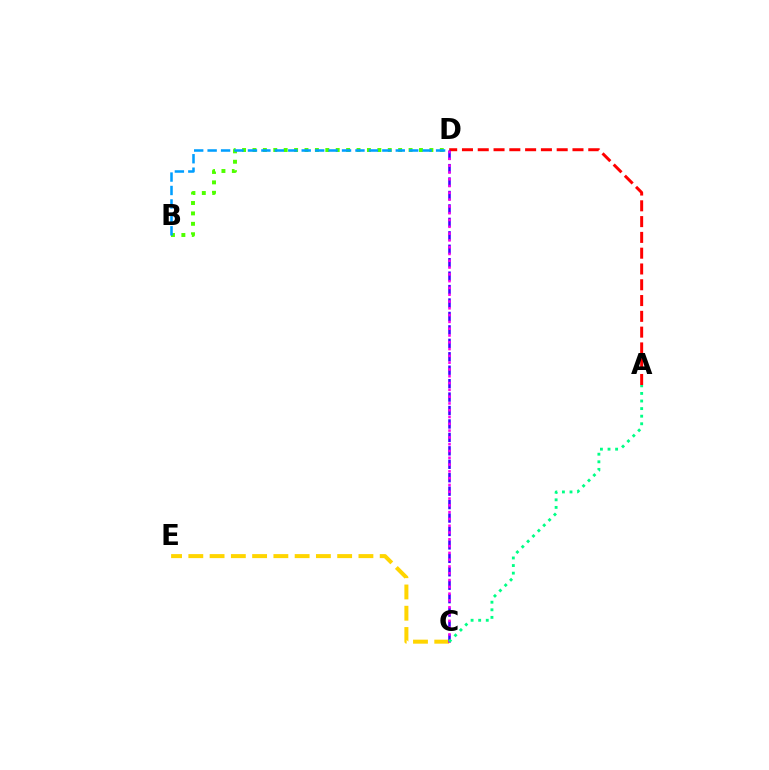{('C', 'E'): [{'color': '#ffd500', 'line_style': 'dashed', 'thickness': 2.89}], ('B', 'D'): [{'color': '#4fff00', 'line_style': 'dotted', 'thickness': 2.83}, {'color': '#009eff', 'line_style': 'dashed', 'thickness': 1.83}], ('A', 'D'): [{'color': '#ff0000', 'line_style': 'dashed', 'thickness': 2.14}], ('C', 'D'): [{'color': '#3700ff', 'line_style': 'dashed', 'thickness': 1.83}, {'color': '#ff00ed', 'line_style': 'dotted', 'thickness': 1.85}], ('A', 'C'): [{'color': '#00ff86', 'line_style': 'dotted', 'thickness': 2.06}]}